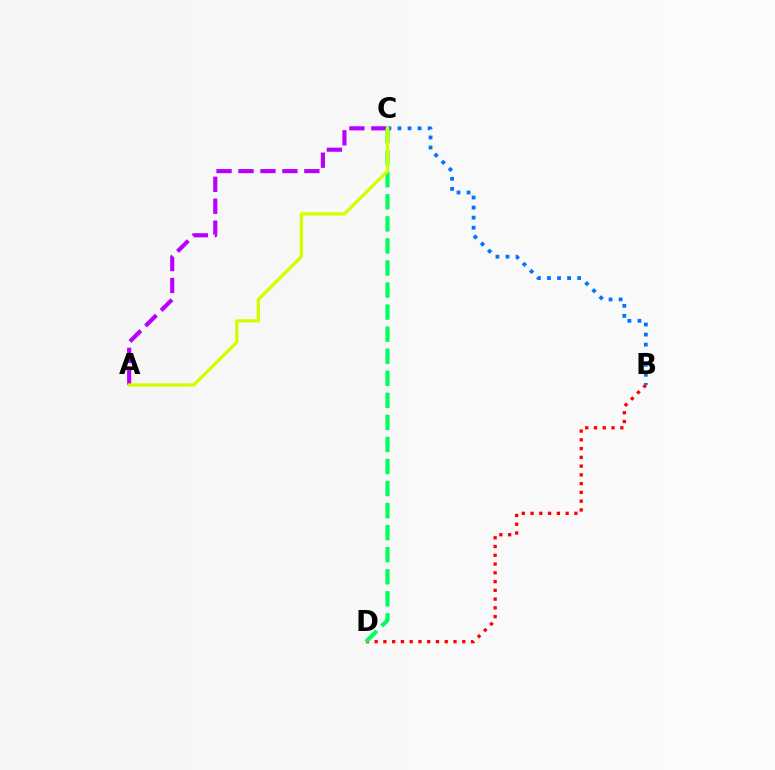{('B', 'D'): [{'color': '#ff0000', 'line_style': 'dotted', 'thickness': 2.38}], ('B', 'C'): [{'color': '#0074ff', 'line_style': 'dotted', 'thickness': 2.73}], ('A', 'C'): [{'color': '#b900ff', 'line_style': 'dashed', 'thickness': 2.98}, {'color': '#d1ff00', 'line_style': 'solid', 'thickness': 2.36}], ('C', 'D'): [{'color': '#00ff5c', 'line_style': 'dashed', 'thickness': 3.0}]}